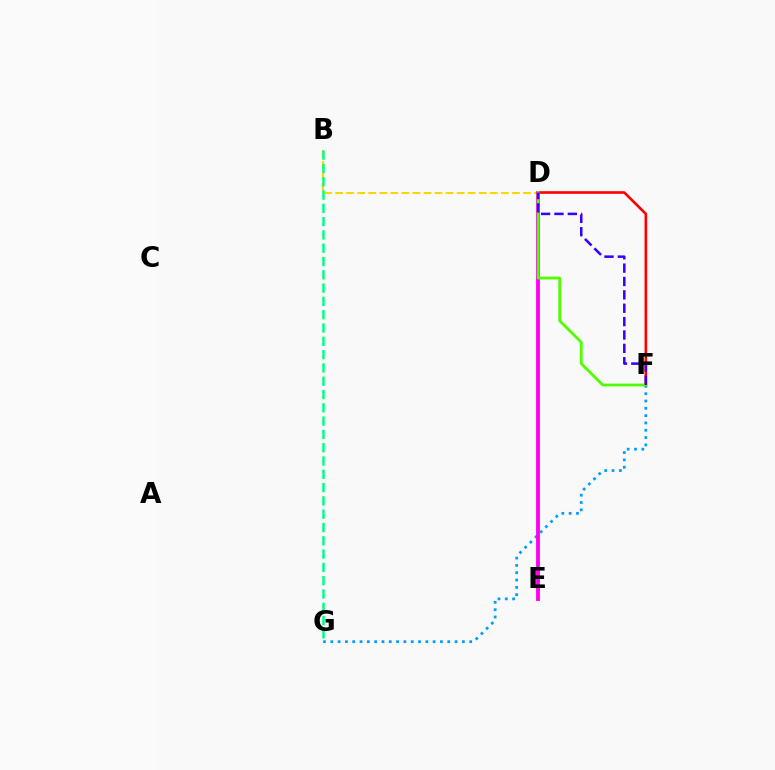{('F', 'G'): [{'color': '#009eff', 'line_style': 'dotted', 'thickness': 1.99}], ('B', 'D'): [{'color': '#ffd500', 'line_style': 'dashed', 'thickness': 1.5}], ('D', 'E'): [{'color': '#ff00ed', 'line_style': 'solid', 'thickness': 2.77}], ('D', 'F'): [{'color': '#ff0000', 'line_style': 'solid', 'thickness': 1.89}, {'color': '#4fff00', 'line_style': 'solid', 'thickness': 2.02}, {'color': '#3700ff', 'line_style': 'dashed', 'thickness': 1.82}], ('B', 'G'): [{'color': '#00ff86', 'line_style': 'dashed', 'thickness': 1.81}]}